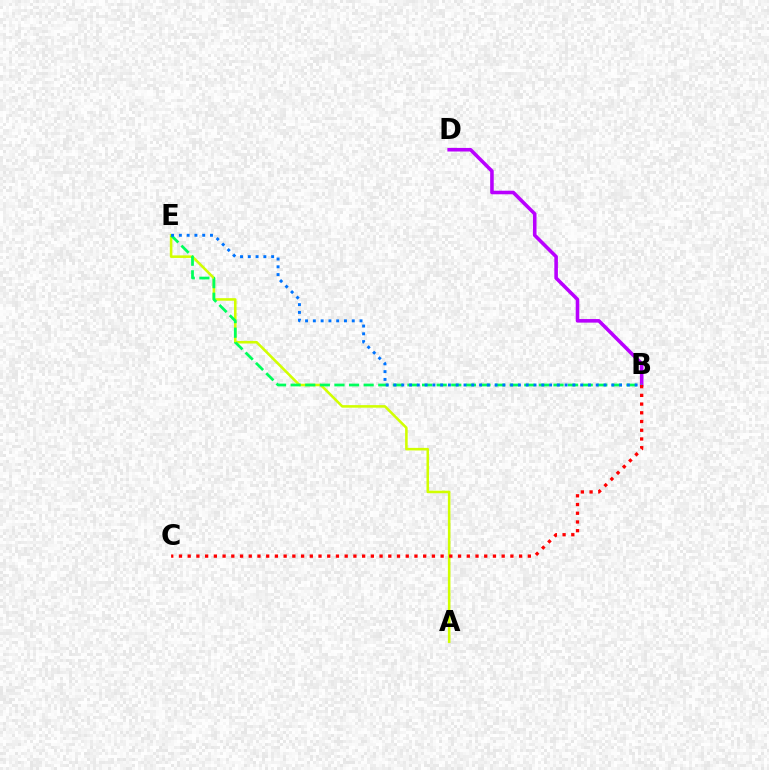{('B', 'D'): [{'color': '#b900ff', 'line_style': 'solid', 'thickness': 2.57}], ('A', 'E'): [{'color': '#d1ff00', 'line_style': 'solid', 'thickness': 1.84}], ('B', 'E'): [{'color': '#00ff5c', 'line_style': 'dashed', 'thickness': 1.98}, {'color': '#0074ff', 'line_style': 'dotted', 'thickness': 2.11}], ('B', 'C'): [{'color': '#ff0000', 'line_style': 'dotted', 'thickness': 2.37}]}